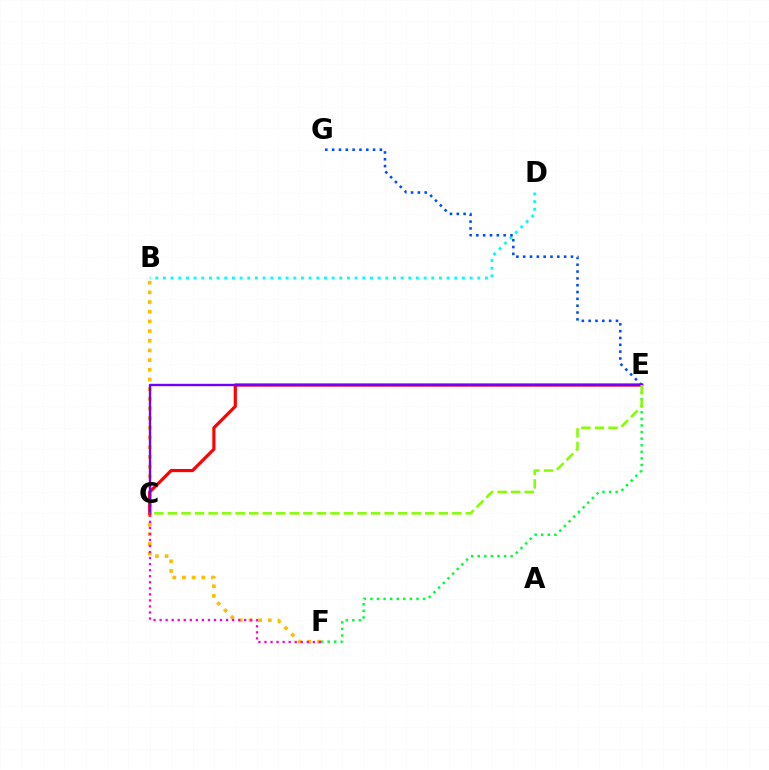{('B', 'D'): [{'color': '#00fff6', 'line_style': 'dotted', 'thickness': 2.08}], ('E', 'F'): [{'color': '#00ff39', 'line_style': 'dotted', 'thickness': 1.79}], ('B', 'F'): [{'color': '#ffbd00', 'line_style': 'dotted', 'thickness': 2.63}], ('C', 'F'): [{'color': '#ff00cf', 'line_style': 'dotted', 'thickness': 1.64}], ('E', 'G'): [{'color': '#004bff', 'line_style': 'dotted', 'thickness': 1.85}], ('C', 'E'): [{'color': '#ff0000', 'line_style': 'solid', 'thickness': 2.27}, {'color': '#7200ff', 'line_style': 'solid', 'thickness': 1.71}, {'color': '#84ff00', 'line_style': 'dashed', 'thickness': 1.84}]}